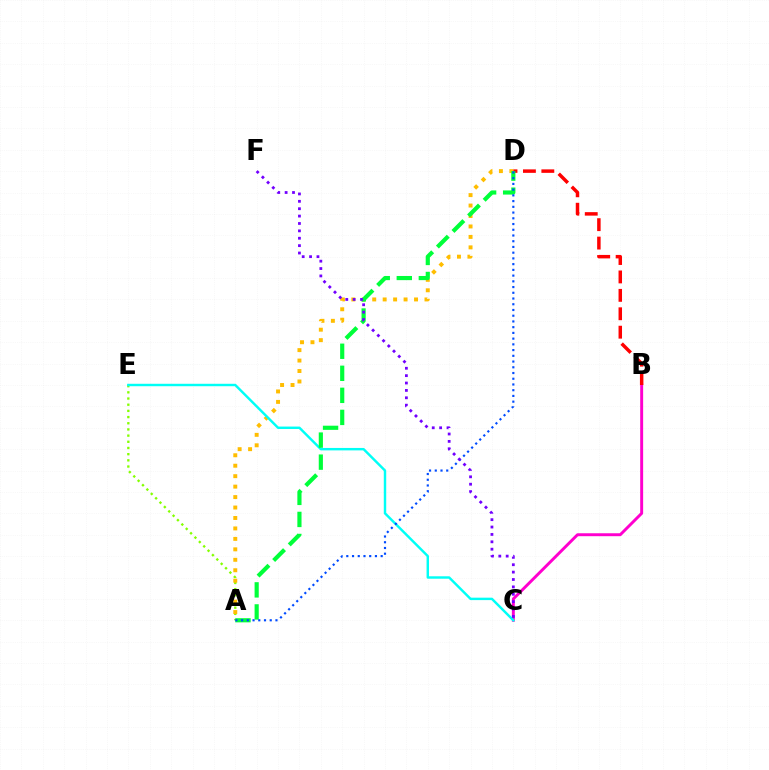{('B', 'C'): [{'color': '#ff00cf', 'line_style': 'solid', 'thickness': 2.11}], ('A', 'E'): [{'color': '#84ff00', 'line_style': 'dotted', 'thickness': 1.68}], ('A', 'D'): [{'color': '#ffbd00', 'line_style': 'dotted', 'thickness': 2.84}, {'color': '#00ff39', 'line_style': 'dashed', 'thickness': 2.99}, {'color': '#004bff', 'line_style': 'dotted', 'thickness': 1.56}], ('C', 'E'): [{'color': '#00fff6', 'line_style': 'solid', 'thickness': 1.75}], ('B', 'D'): [{'color': '#ff0000', 'line_style': 'dashed', 'thickness': 2.5}], ('C', 'F'): [{'color': '#7200ff', 'line_style': 'dotted', 'thickness': 2.01}]}